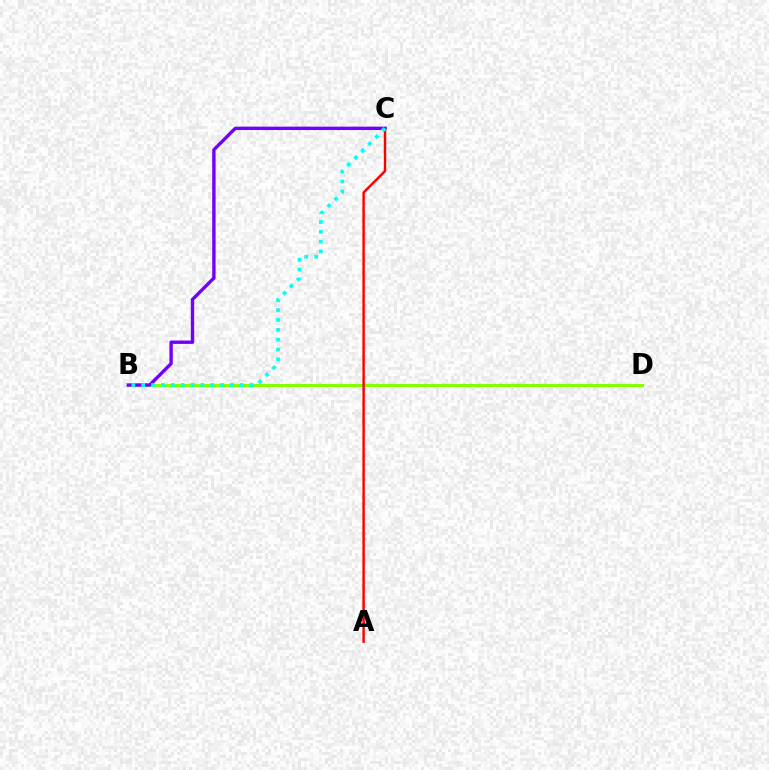{('B', 'D'): [{'color': '#84ff00', 'line_style': 'solid', 'thickness': 2.23}], ('A', 'C'): [{'color': '#ff0000', 'line_style': 'solid', 'thickness': 1.75}], ('B', 'C'): [{'color': '#7200ff', 'line_style': 'solid', 'thickness': 2.43}, {'color': '#00fff6', 'line_style': 'dotted', 'thickness': 2.68}]}